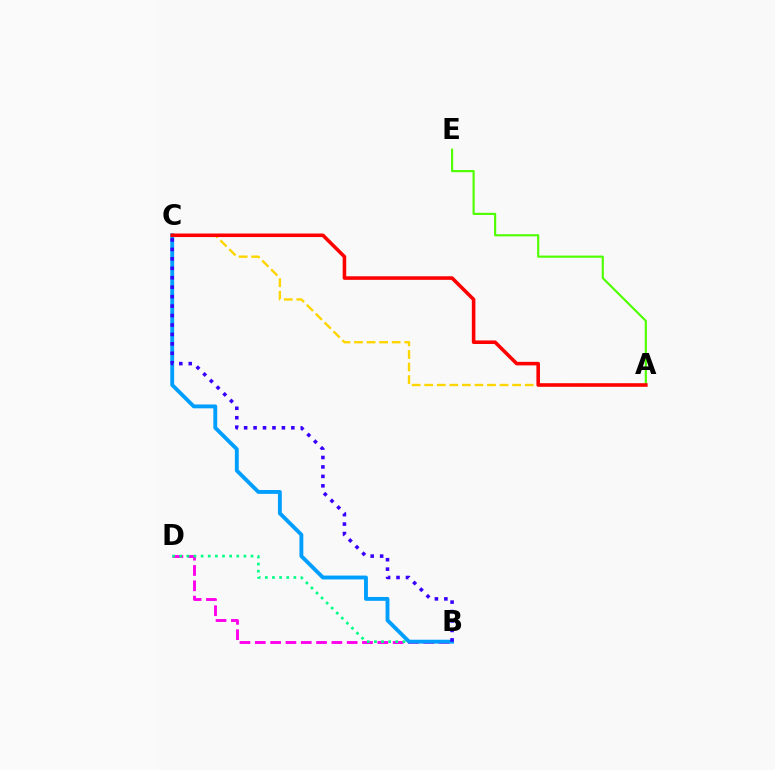{('A', 'C'): [{'color': '#ffd500', 'line_style': 'dashed', 'thickness': 1.71}, {'color': '#ff0000', 'line_style': 'solid', 'thickness': 2.57}], ('B', 'D'): [{'color': '#ff00ed', 'line_style': 'dashed', 'thickness': 2.08}, {'color': '#00ff86', 'line_style': 'dotted', 'thickness': 1.94}], ('A', 'E'): [{'color': '#4fff00', 'line_style': 'solid', 'thickness': 1.55}], ('B', 'C'): [{'color': '#009eff', 'line_style': 'solid', 'thickness': 2.78}, {'color': '#3700ff', 'line_style': 'dotted', 'thickness': 2.57}]}